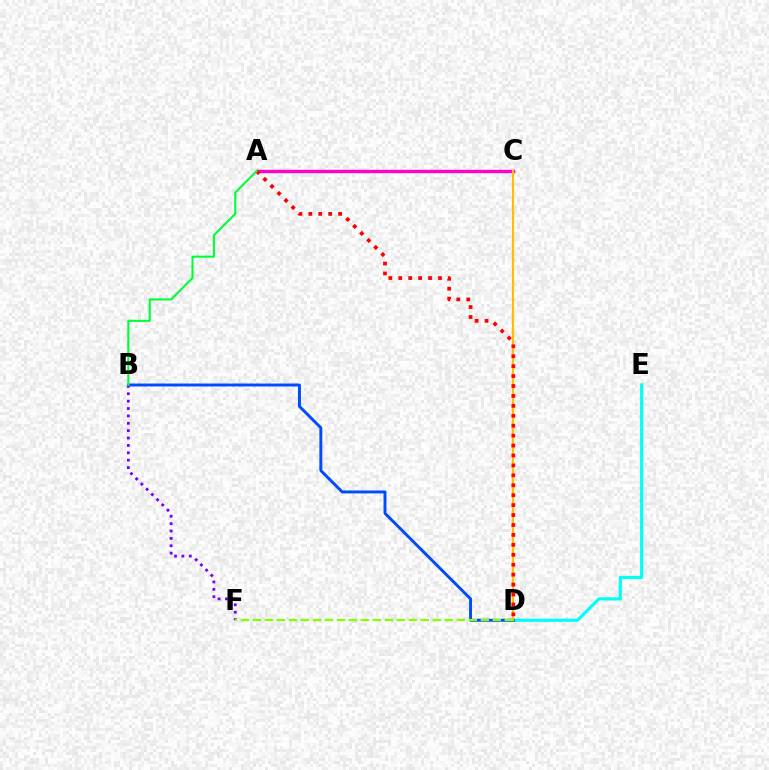{('D', 'E'): [{'color': '#00fff6', 'line_style': 'solid', 'thickness': 2.28}], ('B', 'D'): [{'color': '#004bff', 'line_style': 'solid', 'thickness': 2.11}], ('A', 'C'): [{'color': '#ff00cf', 'line_style': 'solid', 'thickness': 2.44}], ('C', 'D'): [{'color': '#ffbd00', 'line_style': 'solid', 'thickness': 1.57}], ('B', 'F'): [{'color': '#7200ff', 'line_style': 'dotted', 'thickness': 2.0}], ('D', 'F'): [{'color': '#84ff00', 'line_style': 'dashed', 'thickness': 1.63}], ('A', 'D'): [{'color': '#ff0000', 'line_style': 'dotted', 'thickness': 2.7}], ('A', 'B'): [{'color': '#00ff39', 'line_style': 'solid', 'thickness': 1.51}]}